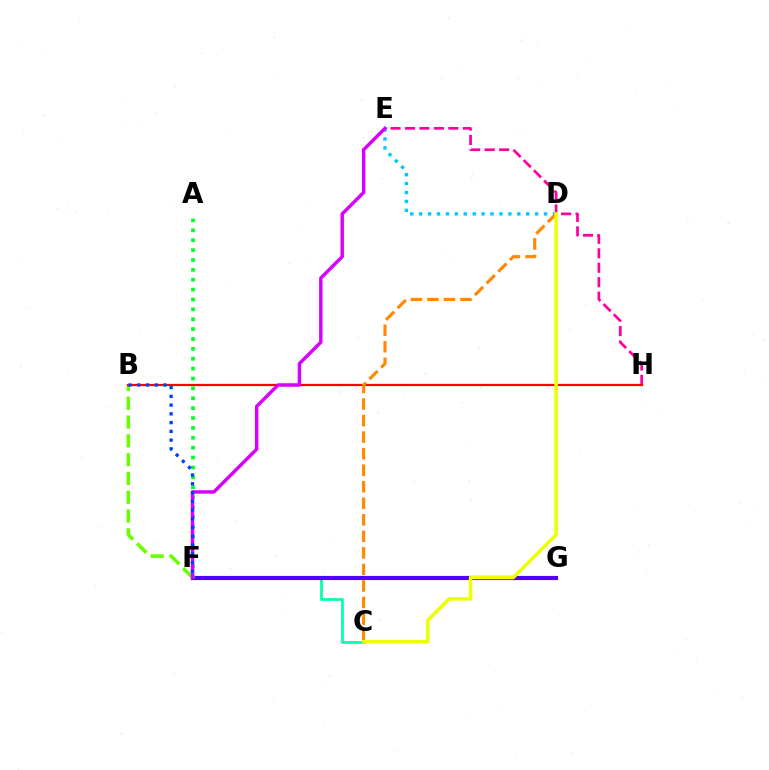{('E', 'H'): [{'color': '#ff00a0', 'line_style': 'dashed', 'thickness': 1.96}], ('C', 'F'): [{'color': '#00ffaf', 'line_style': 'solid', 'thickness': 1.97}], ('F', 'G'): [{'color': '#4f00ff', 'line_style': 'solid', 'thickness': 2.99}], ('A', 'F'): [{'color': '#00ff27', 'line_style': 'dotted', 'thickness': 2.68}], ('D', 'E'): [{'color': '#00c7ff', 'line_style': 'dotted', 'thickness': 2.42}], ('B', 'F'): [{'color': '#66ff00', 'line_style': 'dashed', 'thickness': 2.55}, {'color': '#003fff', 'line_style': 'dotted', 'thickness': 2.38}], ('B', 'H'): [{'color': '#ff0000', 'line_style': 'solid', 'thickness': 1.6}], ('C', 'D'): [{'color': '#ff8800', 'line_style': 'dashed', 'thickness': 2.25}, {'color': '#eeff00', 'line_style': 'solid', 'thickness': 2.51}], ('E', 'F'): [{'color': '#d600ff', 'line_style': 'solid', 'thickness': 2.47}]}